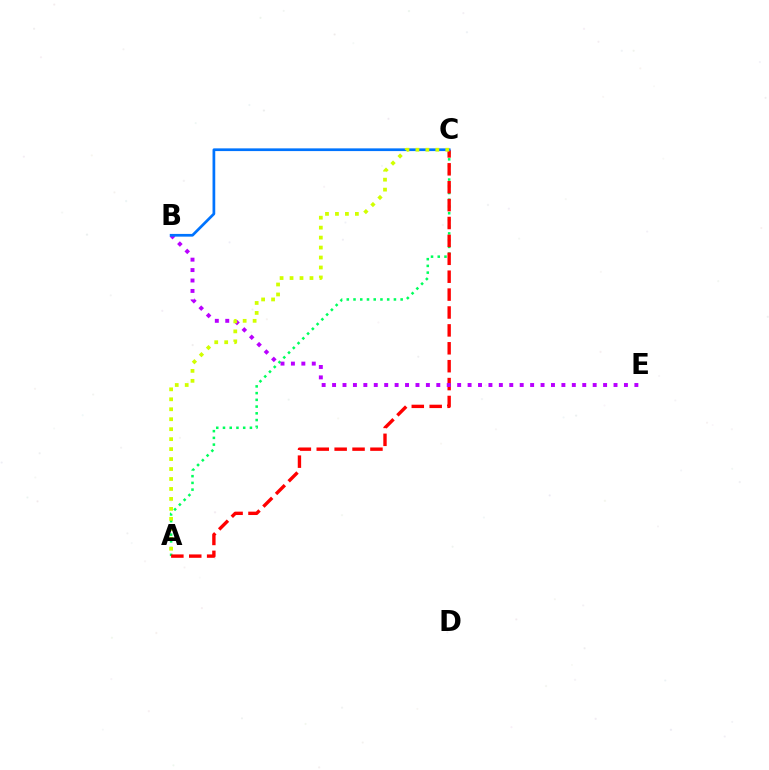{('A', 'C'): [{'color': '#00ff5c', 'line_style': 'dotted', 'thickness': 1.83}, {'color': '#ff0000', 'line_style': 'dashed', 'thickness': 2.43}, {'color': '#d1ff00', 'line_style': 'dotted', 'thickness': 2.71}], ('B', 'E'): [{'color': '#b900ff', 'line_style': 'dotted', 'thickness': 2.83}], ('B', 'C'): [{'color': '#0074ff', 'line_style': 'solid', 'thickness': 1.96}]}